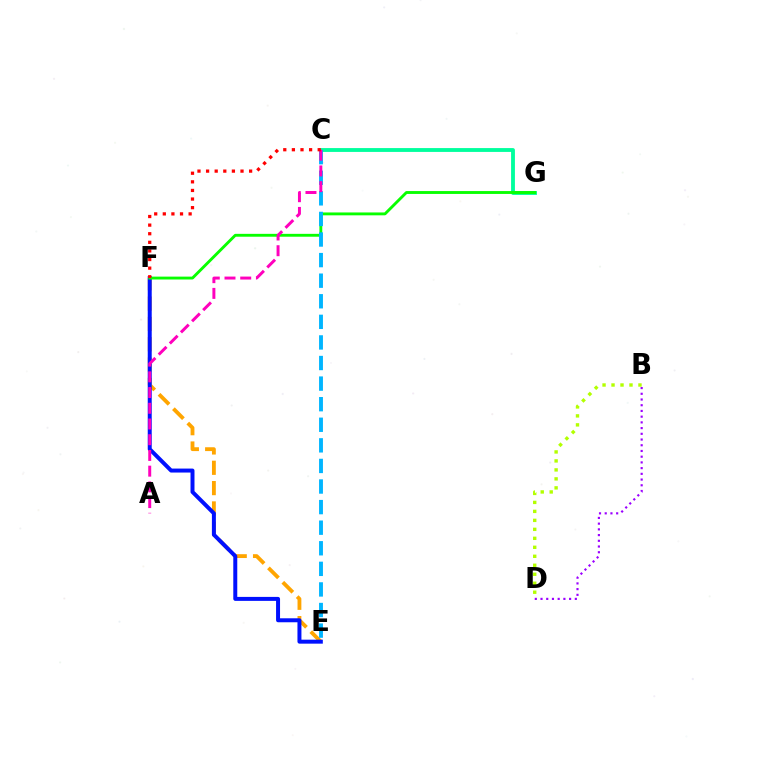{('B', 'D'): [{'color': '#b3ff00', 'line_style': 'dotted', 'thickness': 2.44}, {'color': '#9b00ff', 'line_style': 'dotted', 'thickness': 1.55}], ('C', 'G'): [{'color': '#00ff9d', 'line_style': 'solid', 'thickness': 2.77}], ('E', 'F'): [{'color': '#ffa500', 'line_style': 'dashed', 'thickness': 2.76}, {'color': '#0010ff', 'line_style': 'solid', 'thickness': 2.86}], ('F', 'G'): [{'color': '#08ff00', 'line_style': 'solid', 'thickness': 2.07}], ('C', 'E'): [{'color': '#00b5ff', 'line_style': 'dashed', 'thickness': 2.8}], ('A', 'C'): [{'color': '#ff00bd', 'line_style': 'dashed', 'thickness': 2.14}], ('C', 'F'): [{'color': '#ff0000', 'line_style': 'dotted', 'thickness': 2.34}]}